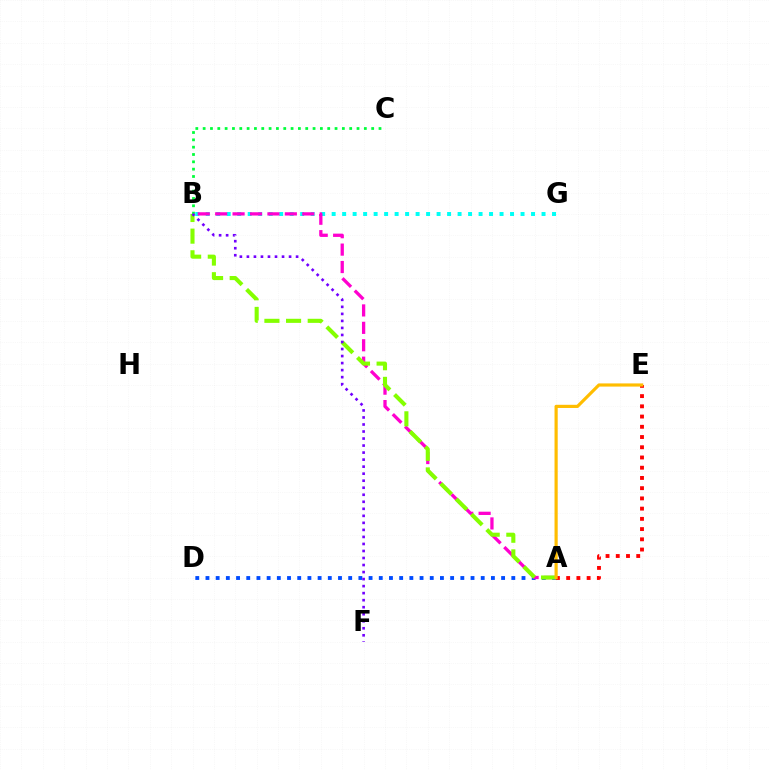{('A', 'D'): [{'color': '#004bff', 'line_style': 'dotted', 'thickness': 2.77}], ('A', 'E'): [{'color': '#ff0000', 'line_style': 'dotted', 'thickness': 2.78}, {'color': '#ffbd00', 'line_style': 'solid', 'thickness': 2.28}], ('B', 'C'): [{'color': '#00ff39', 'line_style': 'dotted', 'thickness': 1.99}], ('B', 'G'): [{'color': '#00fff6', 'line_style': 'dotted', 'thickness': 2.85}], ('A', 'B'): [{'color': '#ff00cf', 'line_style': 'dashed', 'thickness': 2.37}, {'color': '#84ff00', 'line_style': 'dashed', 'thickness': 2.94}], ('B', 'F'): [{'color': '#7200ff', 'line_style': 'dotted', 'thickness': 1.91}]}